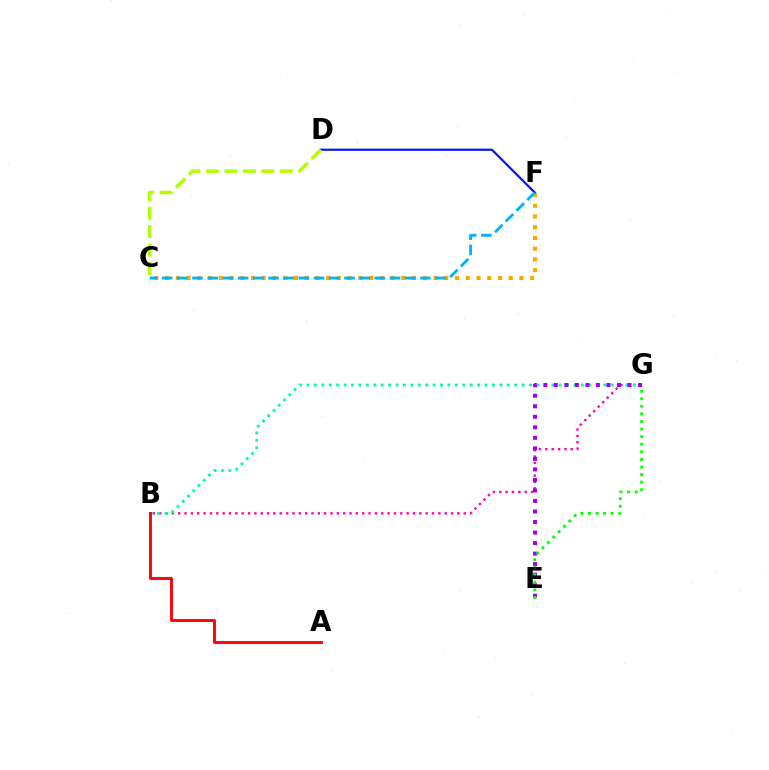{('C', 'F'): [{'color': '#ffa500', 'line_style': 'dotted', 'thickness': 2.92}, {'color': '#00b5ff', 'line_style': 'dashed', 'thickness': 2.06}], ('B', 'G'): [{'color': '#ff00bd', 'line_style': 'dotted', 'thickness': 1.72}, {'color': '#00ff9d', 'line_style': 'dotted', 'thickness': 2.02}], ('D', 'F'): [{'color': '#0010ff', 'line_style': 'solid', 'thickness': 1.57}], ('A', 'B'): [{'color': '#ff0000', 'line_style': 'solid', 'thickness': 2.07}], ('E', 'G'): [{'color': '#9b00ff', 'line_style': 'dotted', 'thickness': 2.86}, {'color': '#08ff00', 'line_style': 'dotted', 'thickness': 2.06}], ('C', 'D'): [{'color': '#b3ff00', 'line_style': 'dashed', 'thickness': 2.51}]}